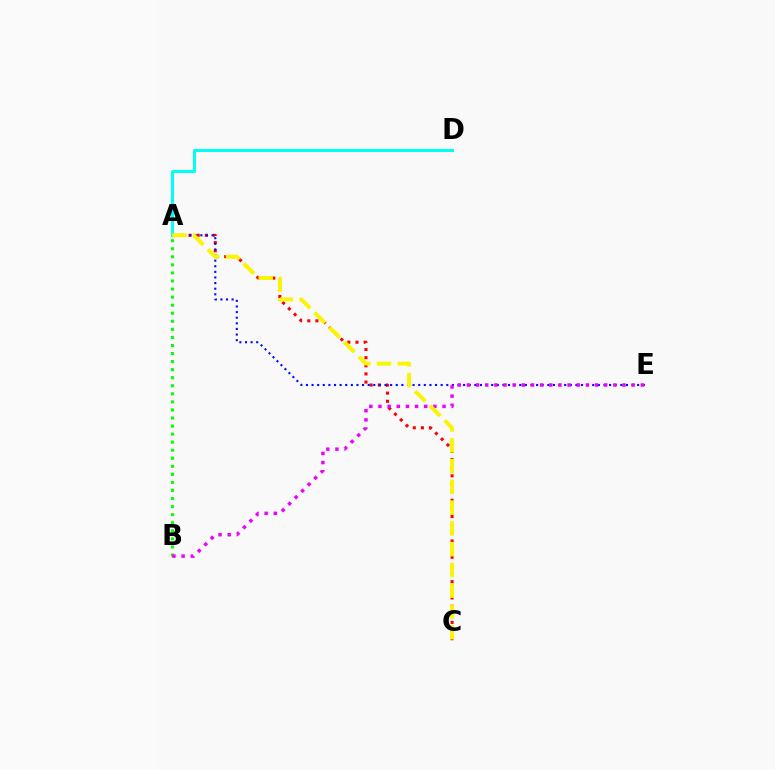{('A', 'C'): [{'color': '#ff0000', 'line_style': 'dotted', 'thickness': 2.21}, {'color': '#fcf500', 'line_style': 'dashed', 'thickness': 2.82}], ('A', 'E'): [{'color': '#0010ff', 'line_style': 'dotted', 'thickness': 1.53}], ('A', 'B'): [{'color': '#08ff00', 'line_style': 'dotted', 'thickness': 2.19}], ('B', 'E'): [{'color': '#ee00ff', 'line_style': 'dotted', 'thickness': 2.49}], ('A', 'D'): [{'color': '#00fff6', 'line_style': 'solid', 'thickness': 2.16}]}